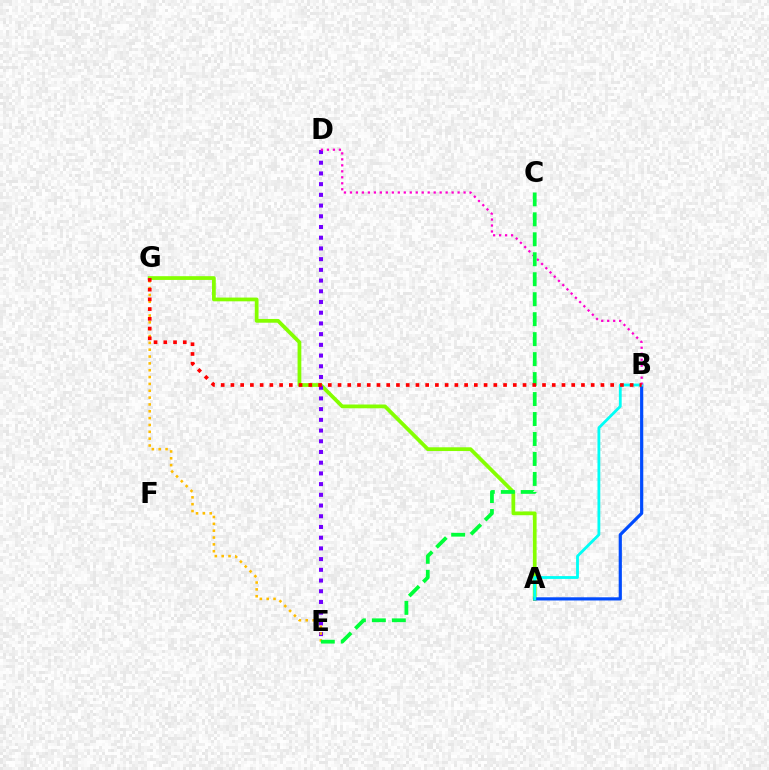{('A', 'G'): [{'color': '#84ff00', 'line_style': 'solid', 'thickness': 2.7}], ('D', 'E'): [{'color': '#7200ff', 'line_style': 'dotted', 'thickness': 2.91}], ('A', 'B'): [{'color': '#004bff', 'line_style': 'solid', 'thickness': 2.29}, {'color': '#00fff6', 'line_style': 'solid', 'thickness': 2.03}], ('E', 'G'): [{'color': '#ffbd00', 'line_style': 'dotted', 'thickness': 1.86}], ('B', 'D'): [{'color': '#ff00cf', 'line_style': 'dotted', 'thickness': 1.62}], ('C', 'E'): [{'color': '#00ff39', 'line_style': 'dashed', 'thickness': 2.71}], ('B', 'G'): [{'color': '#ff0000', 'line_style': 'dotted', 'thickness': 2.65}]}